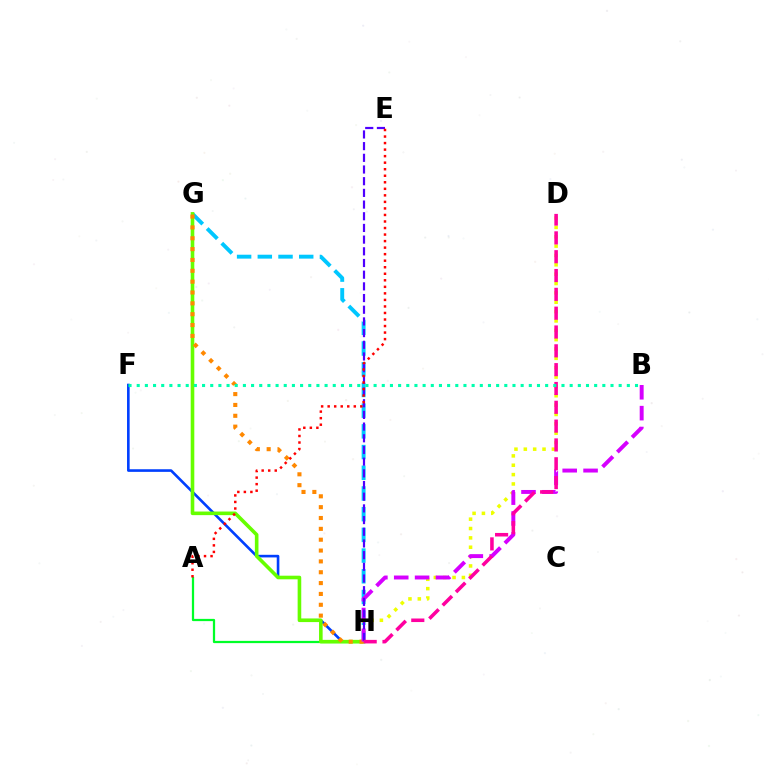{('G', 'H'): [{'color': '#00c7ff', 'line_style': 'dashed', 'thickness': 2.81}, {'color': '#66ff00', 'line_style': 'solid', 'thickness': 2.6}, {'color': '#ff8800', 'line_style': 'dotted', 'thickness': 2.95}], ('A', 'H'): [{'color': '#00ff27', 'line_style': 'solid', 'thickness': 1.61}], ('F', 'H'): [{'color': '#003fff', 'line_style': 'solid', 'thickness': 1.89}], ('D', 'H'): [{'color': '#eeff00', 'line_style': 'dotted', 'thickness': 2.54}, {'color': '#ff00a0', 'line_style': 'dashed', 'thickness': 2.56}], ('B', 'H'): [{'color': '#d600ff', 'line_style': 'dashed', 'thickness': 2.83}], ('E', 'H'): [{'color': '#4f00ff', 'line_style': 'dashed', 'thickness': 1.59}], ('A', 'E'): [{'color': '#ff0000', 'line_style': 'dotted', 'thickness': 1.78}], ('B', 'F'): [{'color': '#00ffaf', 'line_style': 'dotted', 'thickness': 2.22}]}